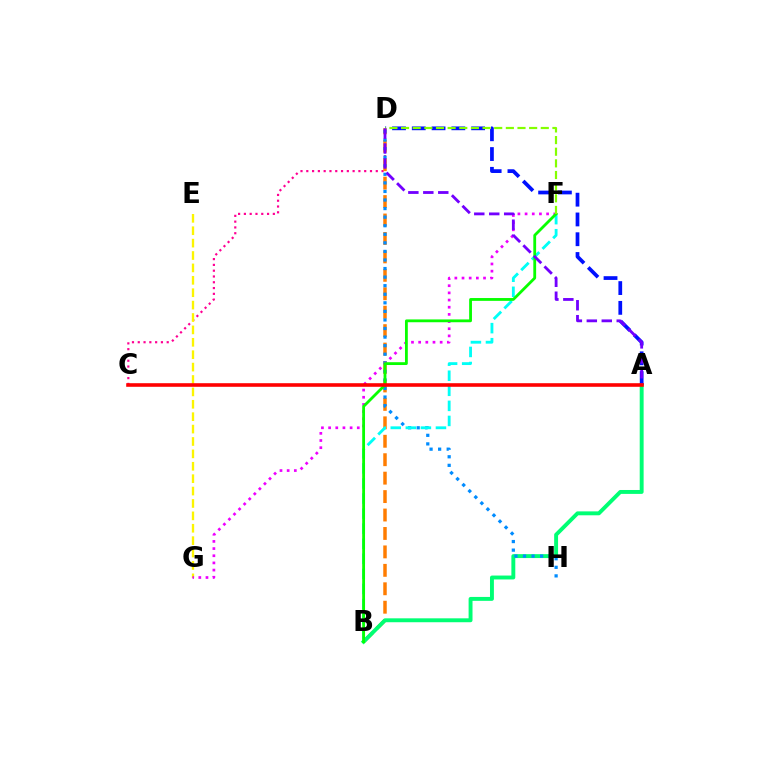{('C', 'D'): [{'color': '#ff0094', 'line_style': 'dotted', 'thickness': 1.57}], ('E', 'G'): [{'color': '#fcf500', 'line_style': 'dashed', 'thickness': 1.68}], ('B', 'D'): [{'color': '#ff7c00', 'line_style': 'dashed', 'thickness': 2.5}], ('A', 'B'): [{'color': '#00ff74', 'line_style': 'solid', 'thickness': 2.81}], ('D', 'H'): [{'color': '#008cff', 'line_style': 'dotted', 'thickness': 2.33}], ('B', 'F'): [{'color': '#00fff6', 'line_style': 'dashed', 'thickness': 2.05}, {'color': '#08ff00', 'line_style': 'solid', 'thickness': 2.03}], ('F', 'G'): [{'color': '#ee00ff', 'line_style': 'dotted', 'thickness': 1.95}], ('A', 'D'): [{'color': '#0010ff', 'line_style': 'dashed', 'thickness': 2.69}, {'color': '#7200ff', 'line_style': 'dashed', 'thickness': 2.03}], ('D', 'F'): [{'color': '#84ff00', 'line_style': 'dashed', 'thickness': 1.58}], ('A', 'C'): [{'color': '#ff0000', 'line_style': 'solid', 'thickness': 2.59}]}